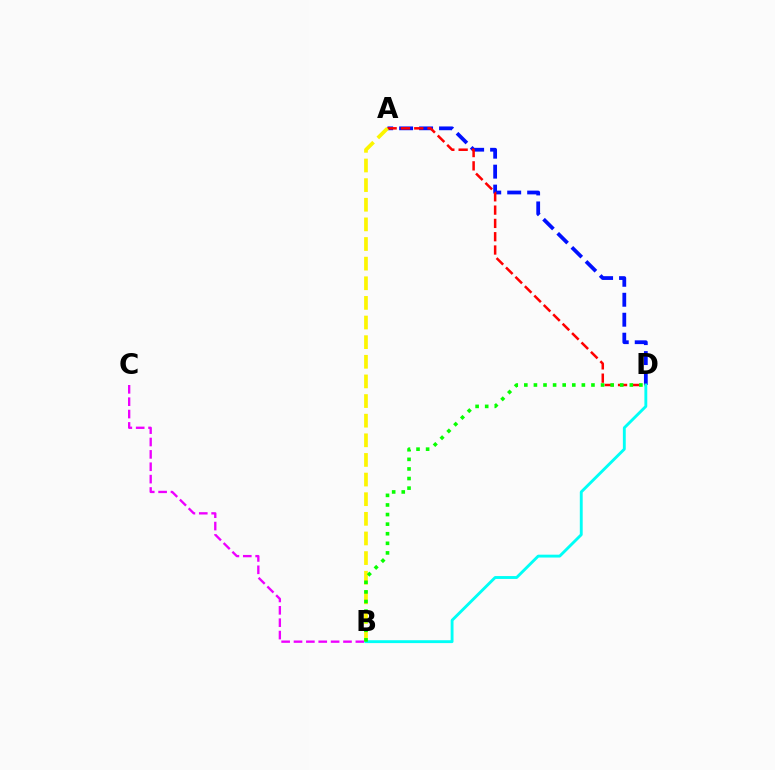{('A', 'D'): [{'color': '#0010ff', 'line_style': 'dashed', 'thickness': 2.71}, {'color': '#ff0000', 'line_style': 'dashed', 'thickness': 1.81}], ('B', 'C'): [{'color': '#ee00ff', 'line_style': 'dashed', 'thickness': 1.68}], ('A', 'B'): [{'color': '#fcf500', 'line_style': 'dashed', 'thickness': 2.67}], ('B', 'D'): [{'color': '#00fff6', 'line_style': 'solid', 'thickness': 2.07}, {'color': '#08ff00', 'line_style': 'dotted', 'thickness': 2.61}]}